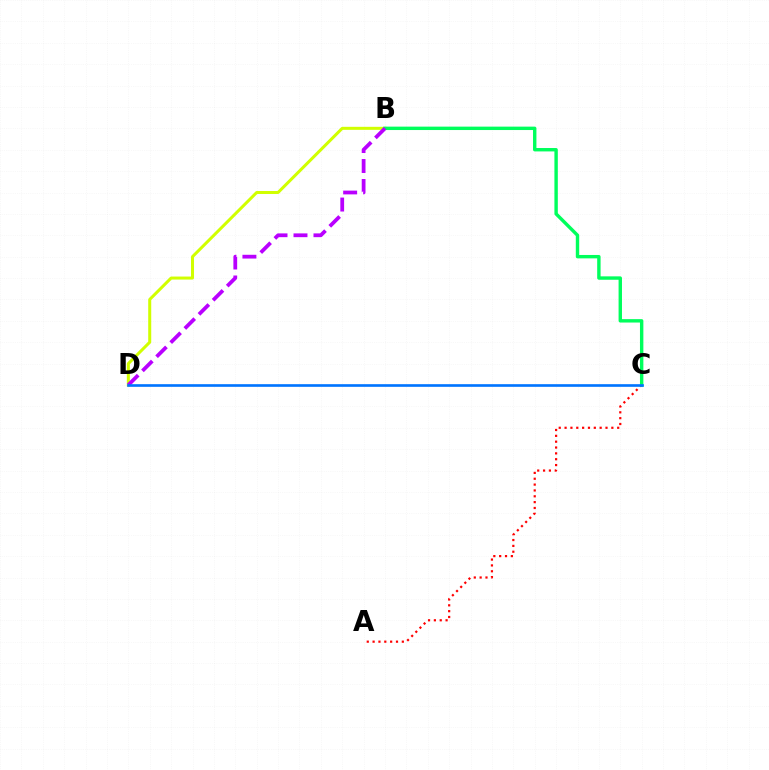{('A', 'C'): [{'color': '#ff0000', 'line_style': 'dotted', 'thickness': 1.59}], ('B', 'D'): [{'color': '#d1ff00', 'line_style': 'solid', 'thickness': 2.17}, {'color': '#b900ff', 'line_style': 'dashed', 'thickness': 2.71}], ('B', 'C'): [{'color': '#00ff5c', 'line_style': 'solid', 'thickness': 2.45}], ('C', 'D'): [{'color': '#0074ff', 'line_style': 'solid', 'thickness': 1.91}]}